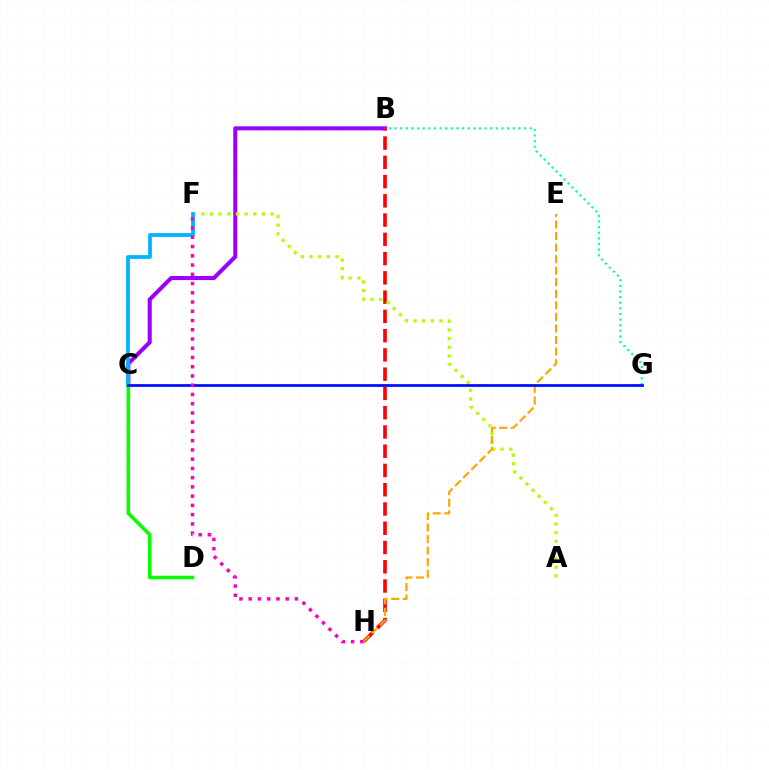{('B', 'C'): [{'color': '#9b00ff', 'line_style': 'solid', 'thickness': 2.92}], ('B', 'H'): [{'color': '#ff0000', 'line_style': 'dashed', 'thickness': 2.62}], ('A', 'F'): [{'color': '#b3ff00', 'line_style': 'dotted', 'thickness': 2.35}], ('C', 'F'): [{'color': '#00b5ff', 'line_style': 'solid', 'thickness': 2.72}], ('C', 'D'): [{'color': '#08ff00', 'line_style': 'solid', 'thickness': 2.58}], ('B', 'G'): [{'color': '#00ff9d', 'line_style': 'dotted', 'thickness': 1.53}], ('E', 'H'): [{'color': '#ffa500', 'line_style': 'dashed', 'thickness': 1.57}], ('C', 'G'): [{'color': '#0010ff', 'line_style': 'solid', 'thickness': 2.0}], ('F', 'H'): [{'color': '#ff00bd', 'line_style': 'dotted', 'thickness': 2.51}]}